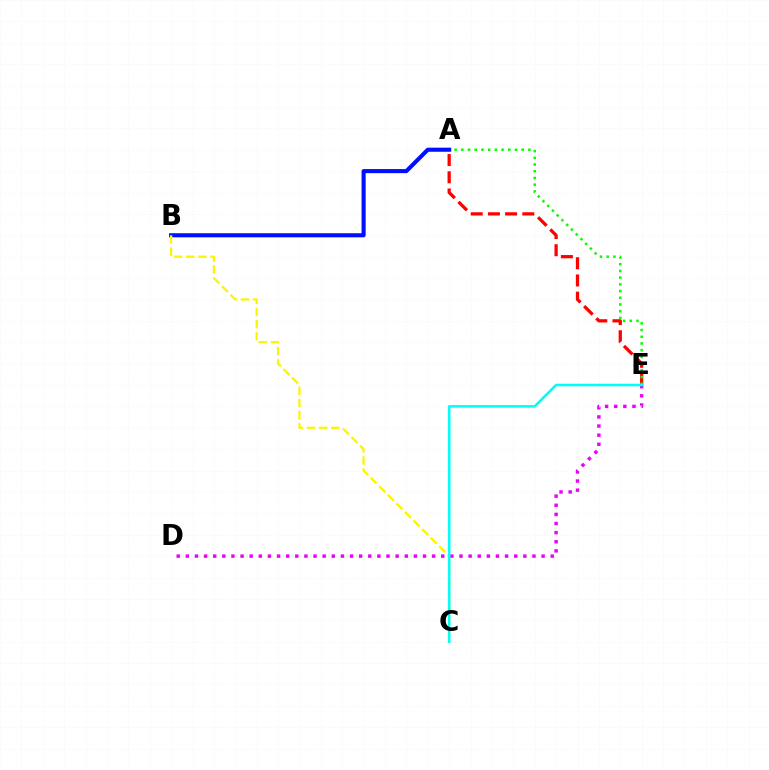{('A', 'E'): [{'color': '#ff0000', 'line_style': 'dashed', 'thickness': 2.34}, {'color': '#08ff00', 'line_style': 'dotted', 'thickness': 1.82}], ('A', 'B'): [{'color': '#0010ff', 'line_style': 'solid', 'thickness': 2.94}], ('B', 'C'): [{'color': '#fcf500', 'line_style': 'dashed', 'thickness': 1.65}], ('D', 'E'): [{'color': '#ee00ff', 'line_style': 'dotted', 'thickness': 2.48}], ('C', 'E'): [{'color': '#00fff6', 'line_style': 'solid', 'thickness': 1.87}]}